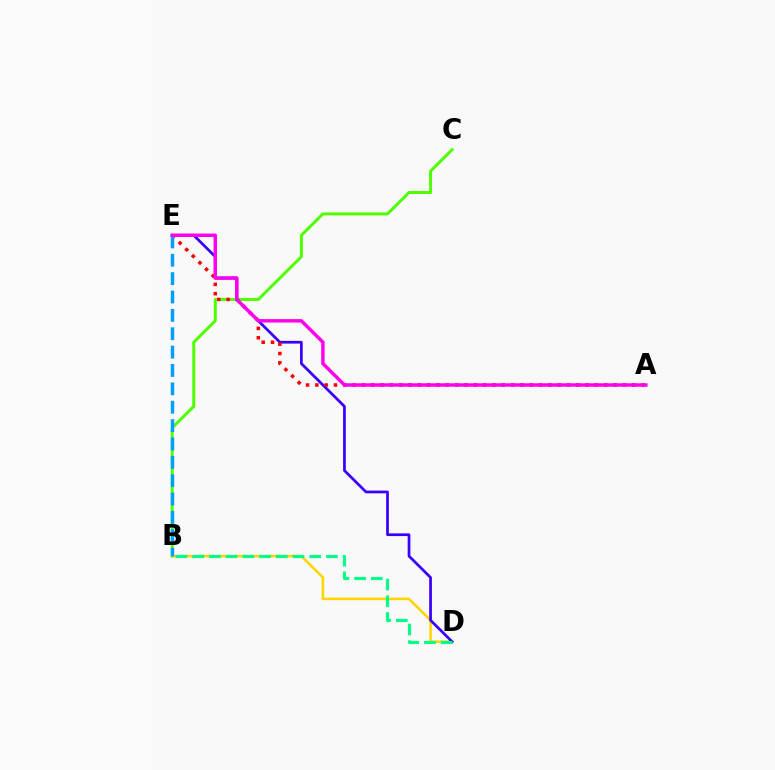{('B', 'C'): [{'color': '#4fff00', 'line_style': 'solid', 'thickness': 2.15}], ('B', 'D'): [{'color': '#ffd500', 'line_style': 'solid', 'thickness': 1.83}, {'color': '#00ff86', 'line_style': 'dashed', 'thickness': 2.27}], ('D', 'E'): [{'color': '#3700ff', 'line_style': 'solid', 'thickness': 1.96}], ('A', 'E'): [{'color': '#ff0000', 'line_style': 'dotted', 'thickness': 2.53}, {'color': '#ff00ed', 'line_style': 'solid', 'thickness': 2.48}], ('B', 'E'): [{'color': '#009eff', 'line_style': 'dashed', 'thickness': 2.5}]}